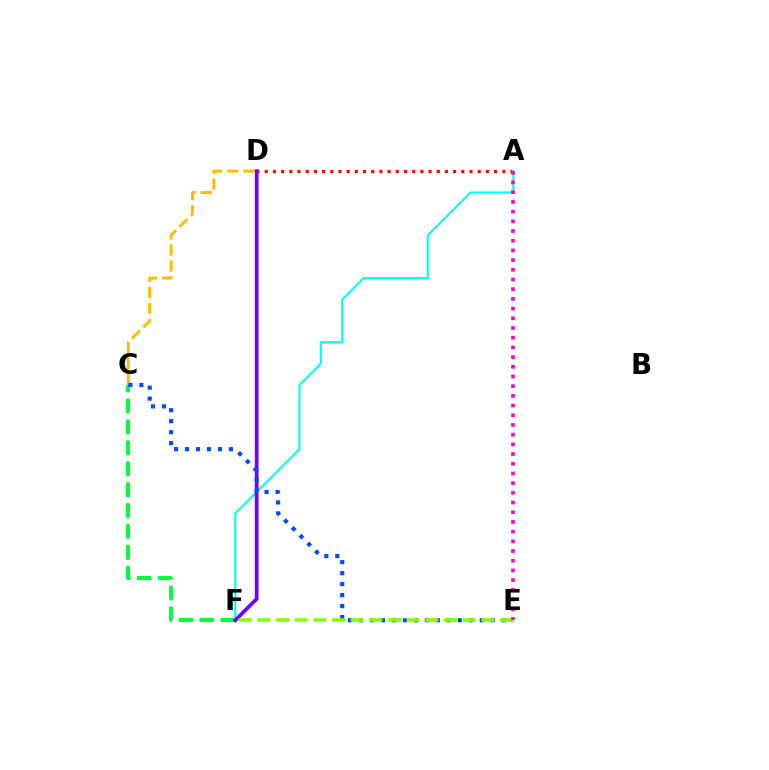{('A', 'D'): [{'color': '#ff0000', 'line_style': 'dotted', 'thickness': 2.23}], ('A', 'F'): [{'color': '#00fff6', 'line_style': 'solid', 'thickness': 1.51}], ('C', 'D'): [{'color': '#ffbd00', 'line_style': 'dashed', 'thickness': 2.17}], ('C', 'F'): [{'color': '#00ff39', 'line_style': 'dashed', 'thickness': 2.84}], ('D', 'F'): [{'color': '#7200ff', 'line_style': 'solid', 'thickness': 2.69}], ('C', 'E'): [{'color': '#004bff', 'line_style': 'dotted', 'thickness': 2.98}], ('E', 'F'): [{'color': '#84ff00', 'line_style': 'dashed', 'thickness': 2.54}], ('A', 'E'): [{'color': '#ff00cf', 'line_style': 'dotted', 'thickness': 2.63}]}